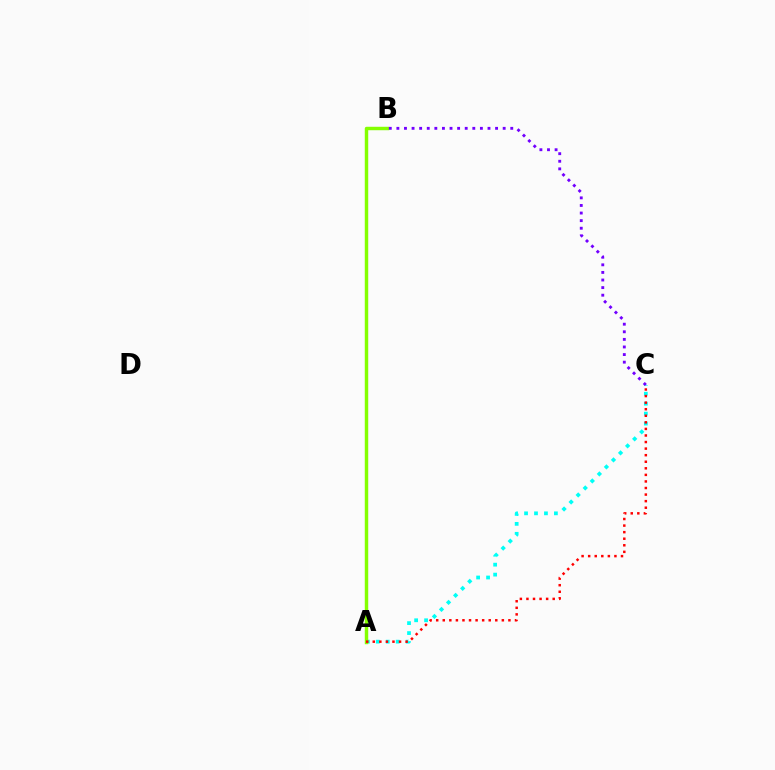{('A', 'C'): [{'color': '#00fff6', 'line_style': 'dotted', 'thickness': 2.7}, {'color': '#ff0000', 'line_style': 'dotted', 'thickness': 1.78}], ('A', 'B'): [{'color': '#84ff00', 'line_style': 'solid', 'thickness': 2.47}], ('B', 'C'): [{'color': '#7200ff', 'line_style': 'dotted', 'thickness': 2.06}]}